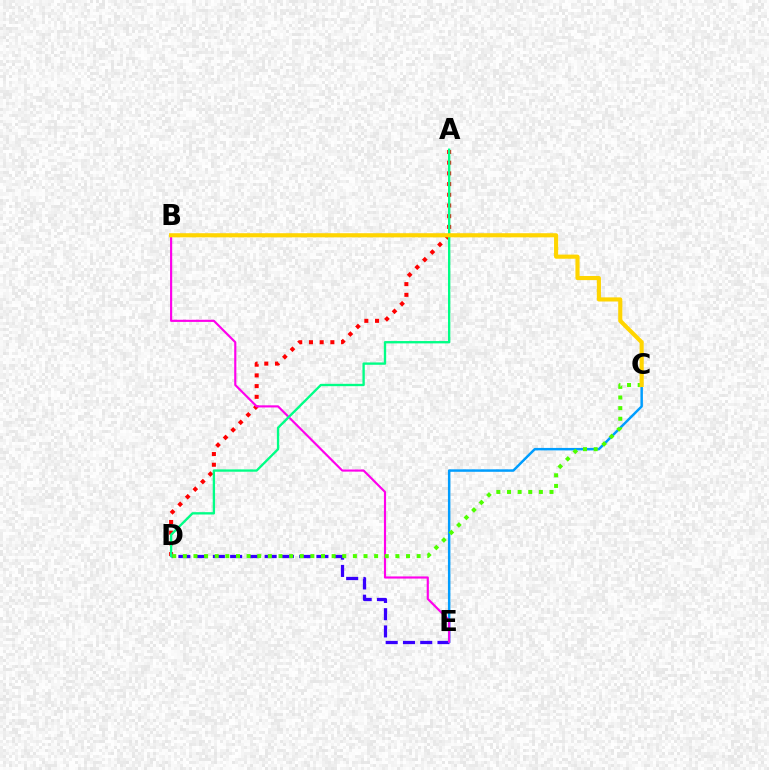{('D', 'E'): [{'color': '#3700ff', 'line_style': 'dashed', 'thickness': 2.34}], ('C', 'E'): [{'color': '#009eff', 'line_style': 'solid', 'thickness': 1.78}], ('A', 'D'): [{'color': '#ff0000', 'line_style': 'dotted', 'thickness': 2.91}, {'color': '#00ff86', 'line_style': 'solid', 'thickness': 1.68}], ('B', 'E'): [{'color': '#ff00ed', 'line_style': 'solid', 'thickness': 1.55}], ('C', 'D'): [{'color': '#4fff00', 'line_style': 'dotted', 'thickness': 2.89}], ('B', 'C'): [{'color': '#ffd500', 'line_style': 'solid', 'thickness': 2.97}]}